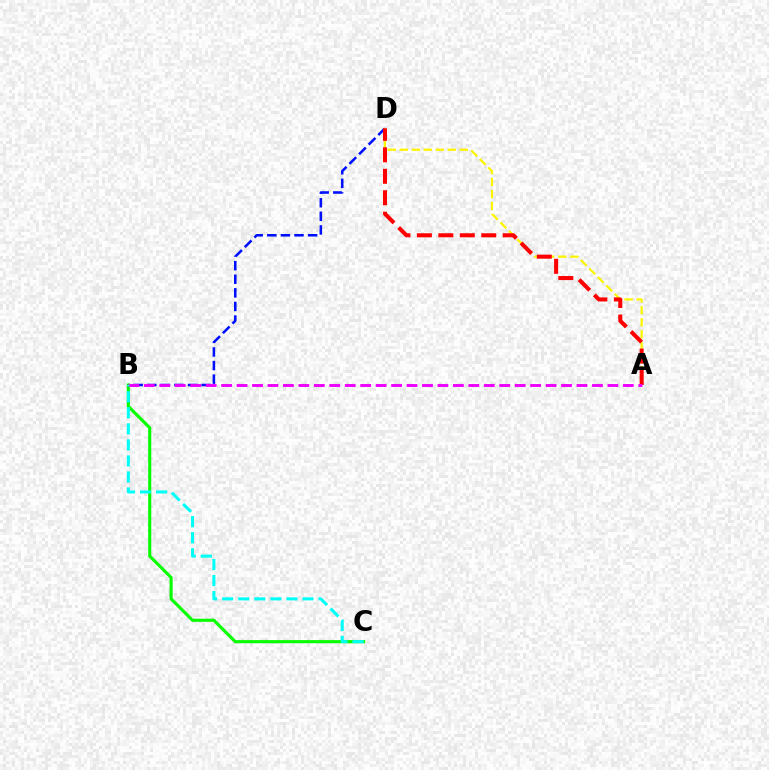{('B', 'D'): [{'color': '#0010ff', 'line_style': 'dashed', 'thickness': 1.85}], ('A', 'D'): [{'color': '#fcf500', 'line_style': 'dashed', 'thickness': 1.63}, {'color': '#ff0000', 'line_style': 'dashed', 'thickness': 2.92}], ('B', 'C'): [{'color': '#08ff00', 'line_style': 'solid', 'thickness': 2.24}, {'color': '#00fff6', 'line_style': 'dashed', 'thickness': 2.18}], ('A', 'B'): [{'color': '#ee00ff', 'line_style': 'dashed', 'thickness': 2.1}]}